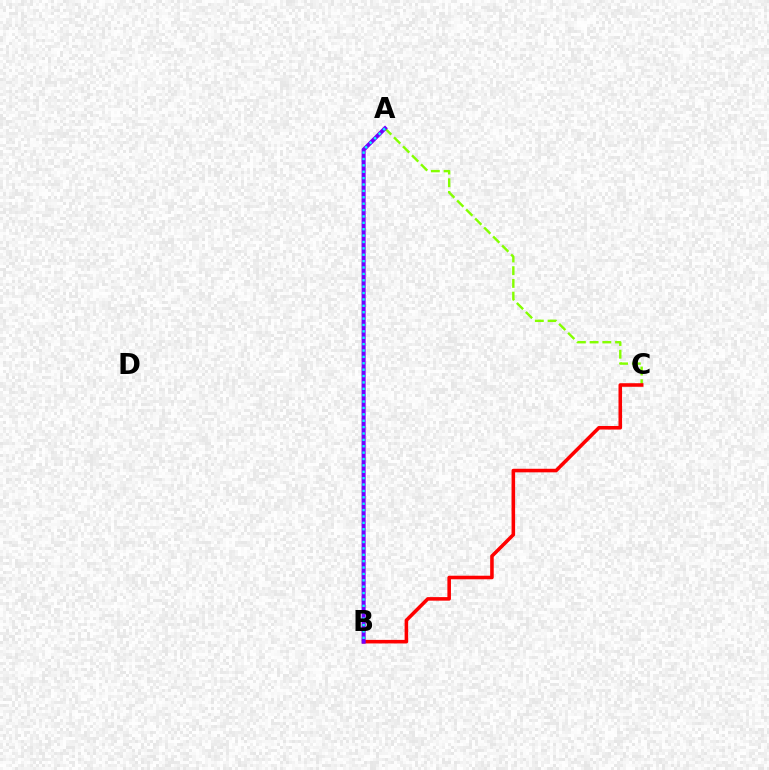{('A', 'C'): [{'color': '#84ff00', 'line_style': 'dashed', 'thickness': 1.73}], ('B', 'C'): [{'color': '#ff0000', 'line_style': 'solid', 'thickness': 2.56}], ('A', 'B'): [{'color': '#7200ff', 'line_style': 'solid', 'thickness': 2.92}, {'color': '#00fff6', 'line_style': 'dotted', 'thickness': 1.73}]}